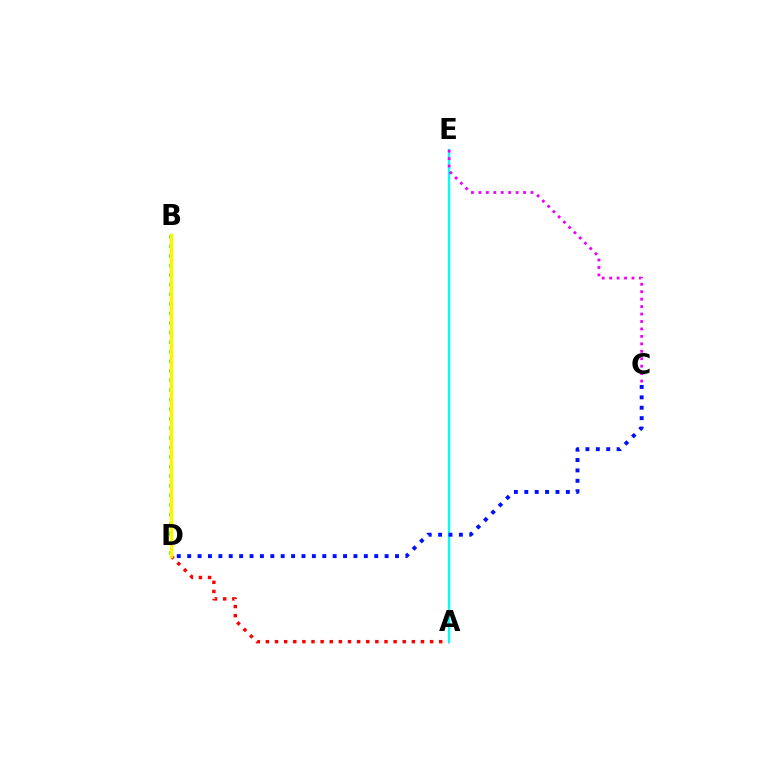{('A', 'D'): [{'color': '#ff0000', 'line_style': 'dotted', 'thickness': 2.48}], ('A', 'E'): [{'color': '#00fff6', 'line_style': 'solid', 'thickness': 1.68}], ('B', 'D'): [{'color': '#08ff00', 'line_style': 'dotted', 'thickness': 2.6}, {'color': '#fcf500', 'line_style': 'solid', 'thickness': 2.52}], ('C', 'D'): [{'color': '#0010ff', 'line_style': 'dotted', 'thickness': 2.82}], ('C', 'E'): [{'color': '#ee00ff', 'line_style': 'dotted', 'thickness': 2.02}]}